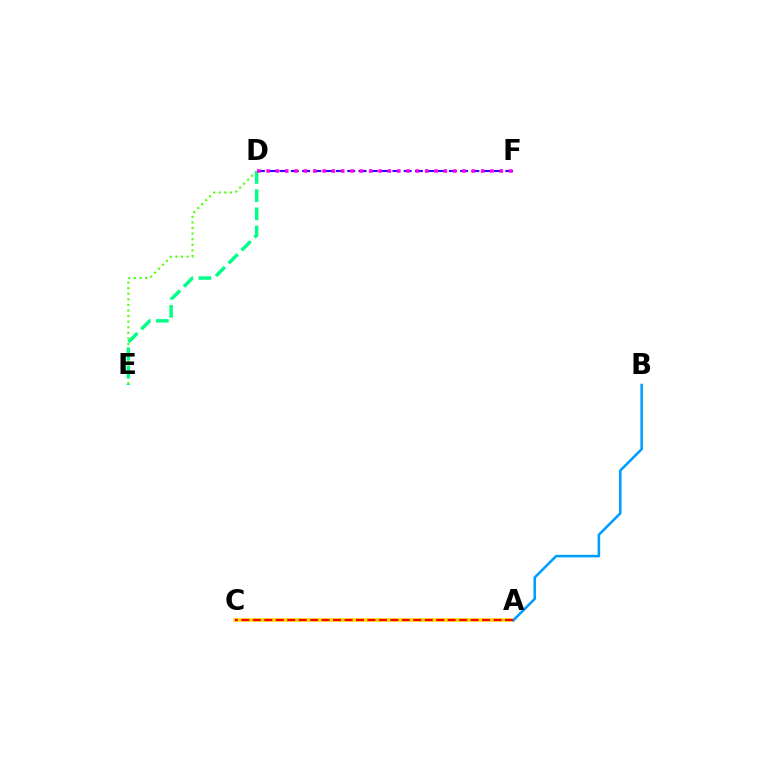{('D', 'F'): [{'color': '#3700ff', 'line_style': 'dashed', 'thickness': 1.53}, {'color': '#ff00ed', 'line_style': 'dotted', 'thickness': 2.53}], ('D', 'E'): [{'color': '#4fff00', 'line_style': 'dotted', 'thickness': 1.52}, {'color': '#00ff86', 'line_style': 'dashed', 'thickness': 2.47}], ('A', 'C'): [{'color': '#ffd500', 'line_style': 'solid', 'thickness': 2.53}, {'color': '#ff0000', 'line_style': 'dashed', 'thickness': 1.56}], ('A', 'B'): [{'color': '#009eff', 'line_style': 'solid', 'thickness': 1.85}]}